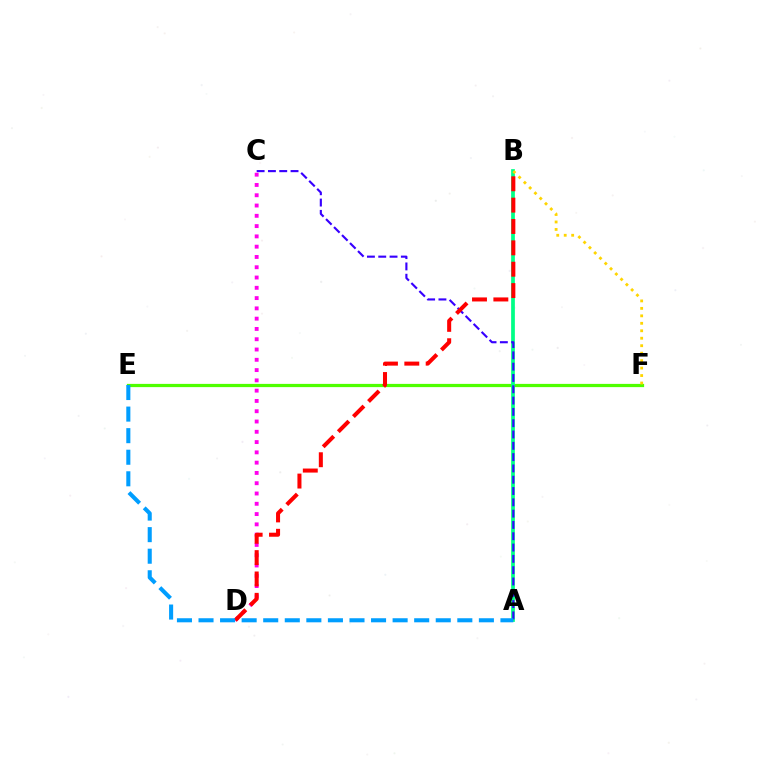{('E', 'F'): [{'color': '#4fff00', 'line_style': 'solid', 'thickness': 2.33}], ('A', 'B'): [{'color': '#00ff86', 'line_style': 'solid', 'thickness': 2.69}], ('A', 'C'): [{'color': '#3700ff', 'line_style': 'dashed', 'thickness': 1.54}], ('C', 'D'): [{'color': '#ff00ed', 'line_style': 'dotted', 'thickness': 2.79}], ('B', 'D'): [{'color': '#ff0000', 'line_style': 'dashed', 'thickness': 2.9}], ('A', 'E'): [{'color': '#009eff', 'line_style': 'dashed', 'thickness': 2.93}], ('B', 'F'): [{'color': '#ffd500', 'line_style': 'dotted', 'thickness': 2.03}]}